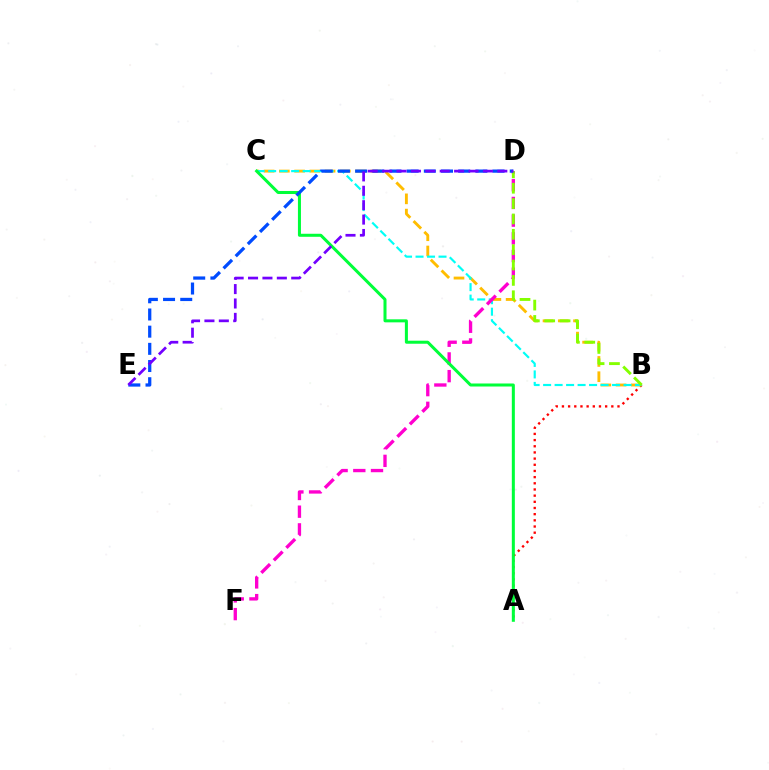{('A', 'B'): [{'color': '#ff0000', 'line_style': 'dotted', 'thickness': 1.68}], ('B', 'C'): [{'color': '#ffbd00', 'line_style': 'dashed', 'thickness': 2.07}, {'color': '#00fff6', 'line_style': 'dashed', 'thickness': 1.56}], ('D', 'F'): [{'color': '#ff00cf', 'line_style': 'dashed', 'thickness': 2.4}], ('B', 'D'): [{'color': '#84ff00', 'line_style': 'dashed', 'thickness': 2.09}], ('A', 'C'): [{'color': '#00ff39', 'line_style': 'solid', 'thickness': 2.18}], ('D', 'E'): [{'color': '#004bff', 'line_style': 'dashed', 'thickness': 2.33}, {'color': '#7200ff', 'line_style': 'dashed', 'thickness': 1.96}]}